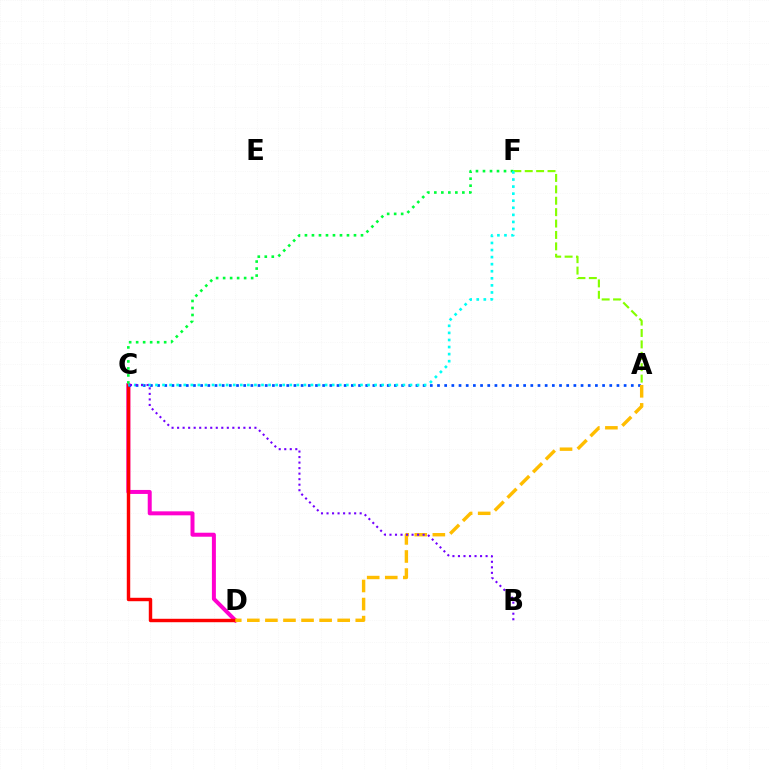{('A', 'F'): [{'color': '#84ff00', 'line_style': 'dashed', 'thickness': 1.55}], ('C', 'D'): [{'color': '#ff00cf', 'line_style': 'solid', 'thickness': 2.87}, {'color': '#ff0000', 'line_style': 'solid', 'thickness': 2.47}], ('A', 'C'): [{'color': '#004bff', 'line_style': 'dotted', 'thickness': 1.95}], ('A', 'D'): [{'color': '#ffbd00', 'line_style': 'dashed', 'thickness': 2.45}], ('C', 'F'): [{'color': '#00ff39', 'line_style': 'dotted', 'thickness': 1.9}, {'color': '#00fff6', 'line_style': 'dotted', 'thickness': 1.92}], ('B', 'C'): [{'color': '#7200ff', 'line_style': 'dotted', 'thickness': 1.5}]}